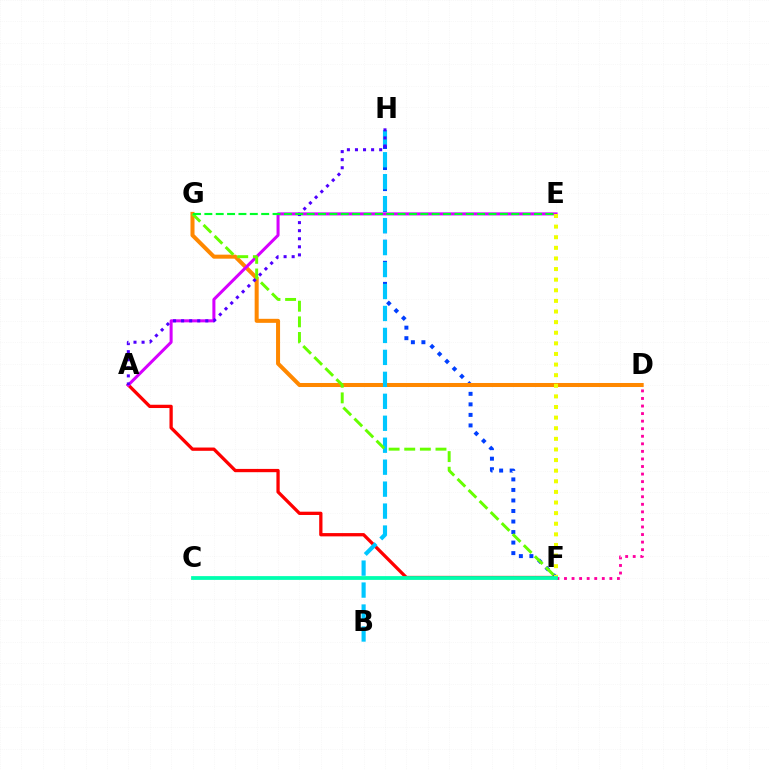{('F', 'H'): [{'color': '#003fff', 'line_style': 'dotted', 'thickness': 2.86}], ('D', 'G'): [{'color': '#ff8800', 'line_style': 'solid', 'thickness': 2.9}], ('A', 'F'): [{'color': '#ff0000', 'line_style': 'solid', 'thickness': 2.36}], ('A', 'E'): [{'color': '#d600ff', 'line_style': 'solid', 'thickness': 2.18}], ('E', 'F'): [{'color': '#eeff00', 'line_style': 'dotted', 'thickness': 2.88}], ('B', 'H'): [{'color': '#00c7ff', 'line_style': 'dashed', 'thickness': 2.98}], ('F', 'G'): [{'color': '#66ff00', 'line_style': 'dashed', 'thickness': 2.12}], ('D', 'F'): [{'color': '#ff00a0', 'line_style': 'dotted', 'thickness': 2.05}], ('A', 'H'): [{'color': '#4f00ff', 'line_style': 'dotted', 'thickness': 2.19}], ('E', 'G'): [{'color': '#00ff27', 'line_style': 'dashed', 'thickness': 1.54}], ('C', 'F'): [{'color': '#00ffaf', 'line_style': 'solid', 'thickness': 2.71}]}